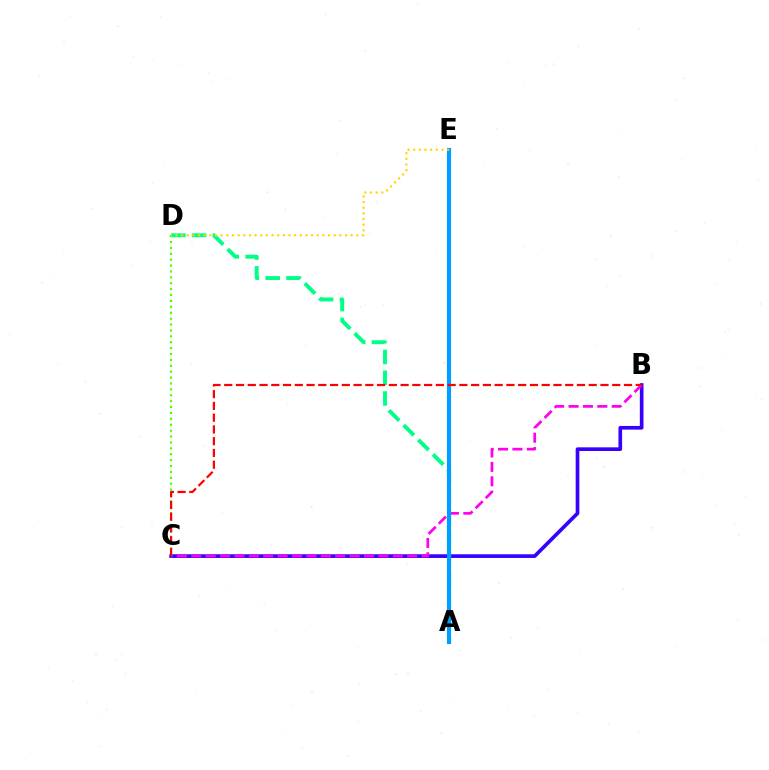{('B', 'C'): [{'color': '#3700ff', 'line_style': 'solid', 'thickness': 2.64}, {'color': '#ff00ed', 'line_style': 'dashed', 'thickness': 1.96}, {'color': '#ff0000', 'line_style': 'dashed', 'thickness': 1.6}], ('A', 'D'): [{'color': '#00ff86', 'line_style': 'dashed', 'thickness': 2.82}], ('A', 'E'): [{'color': '#009eff', 'line_style': 'solid', 'thickness': 3.0}], ('C', 'D'): [{'color': '#4fff00', 'line_style': 'dotted', 'thickness': 1.6}], ('D', 'E'): [{'color': '#ffd500', 'line_style': 'dotted', 'thickness': 1.54}]}